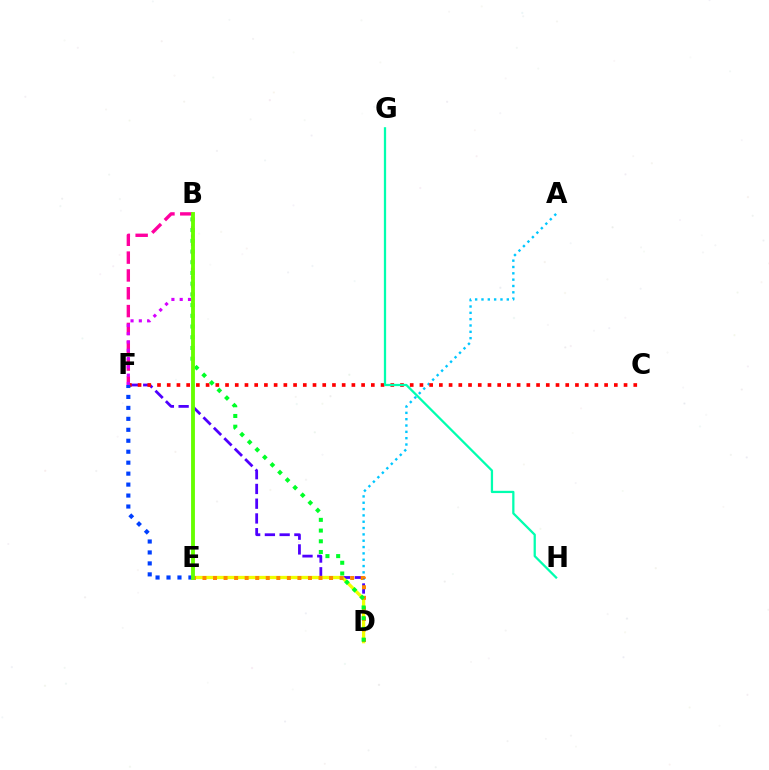{('A', 'D'): [{'color': '#00c7ff', 'line_style': 'dotted', 'thickness': 1.72}], ('B', 'F'): [{'color': '#ff00a0', 'line_style': 'dashed', 'thickness': 2.42}, {'color': '#d600ff', 'line_style': 'dotted', 'thickness': 2.25}], ('D', 'F'): [{'color': '#4f00ff', 'line_style': 'dashed', 'thickness': 2.0}], ('C', 'F'): [{'color': '#ff0000', 'line_style': 'dotted', 'thickness': 2.64}], ('D', 'E'): [{'color': '#eeff00', 'line_style': 'solid', 'thickness': 2.36}, {'color': '#ff8800', 'line_style': 'dotted', 'thickness': 2.87}], ('B', 'D'): [{'color': '#00ff27', 'line_style': 'dotted', 'thickness': 2.91}], ('E', 'F'): [{'color': '#003fff', 'line_style': 'dotted', 'thickness': 2.98}], ('B', 'E'): [{'color': '#66ff00', 'line_style': 'solid', 'thickness': 2.77}], ('G', 'H'): [{'color': '#00ffaf', 'line_style': 'solid', 'thickness': 1.63}]}